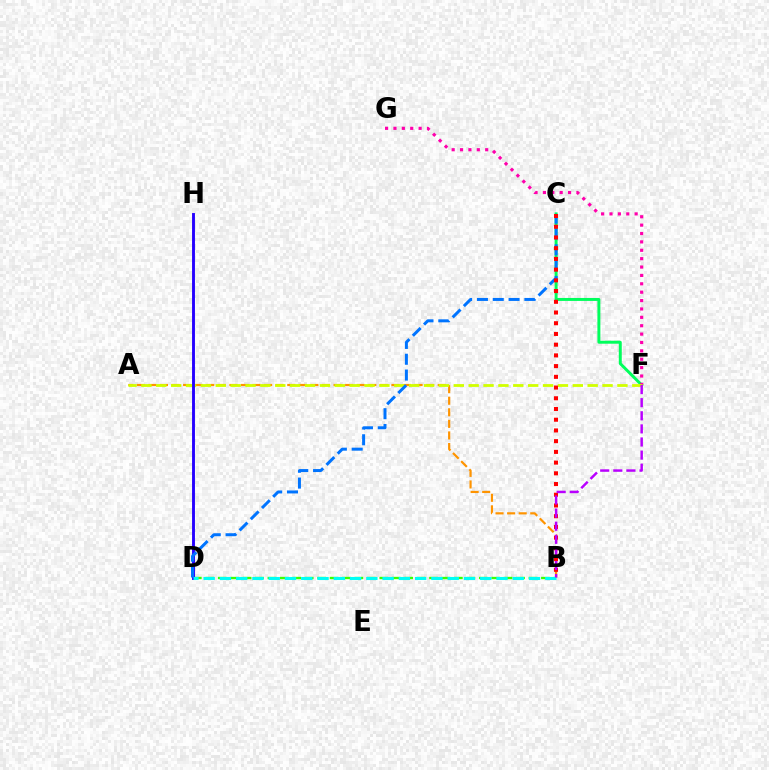{('C', 'F'): [{'color': '#00ff5c', 'line_style': 'solid', 'thickness': 2.13}], ('A', 'B'): [{'color': '#ff9400', 'line_style': 'dashed', 'thickness': 1.57}], ('F', 'G'): [{'color': '#ff00ac', 'line_style': 'dotted', 'thickness': 2.28}], ('B', 'D'): [{'color': '#3dff00', 'line_style': 'dashed', 'thickness': 1.69}, {'color': '#00fff6', 'line_style': 'dashed', 'thickness': 2.21}], ('A', 'F'): [{'color': '#d1ff00', 'line_style': 'dashed', 'thickness': 2.02}], ('D', 'H'): [{'color': '#2500ff', 'line_style': 'solid', 'thickness': 2.08}], ('C', 'D'): [{'color': '#0074ff', 'line_style': 'dashed', 'thickness': 2.15}], ('B', 'C'): [{'color': '#ff0000', 'line_style': 'dotted', 'thickness': 2.91}], ('B', 'F'): [{'color': '#b900ff', 'line_style': 'dashed', 'thickness': 1.78}]}